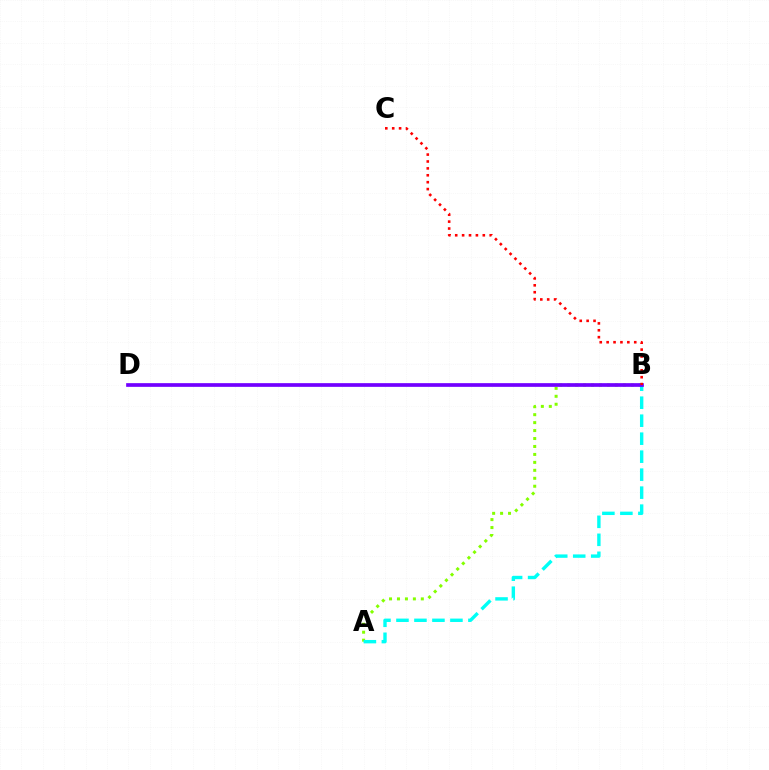{('A', 'B'): [{'color': '#84ff00', 'line_style': 'dotted', 'thickness': 2.16}, {'color': '#00fff6', 'line_style': 'dashed', 'thickness': 2.44}], ('B', 'D'): [{'color': '#7200ff', 'line_style': 'solid', 'thickness': 2.66}], ('B', 'C'): [{'color': '#ff0000', 'line_style': 'dotted', 'thickness': 1.87}]}